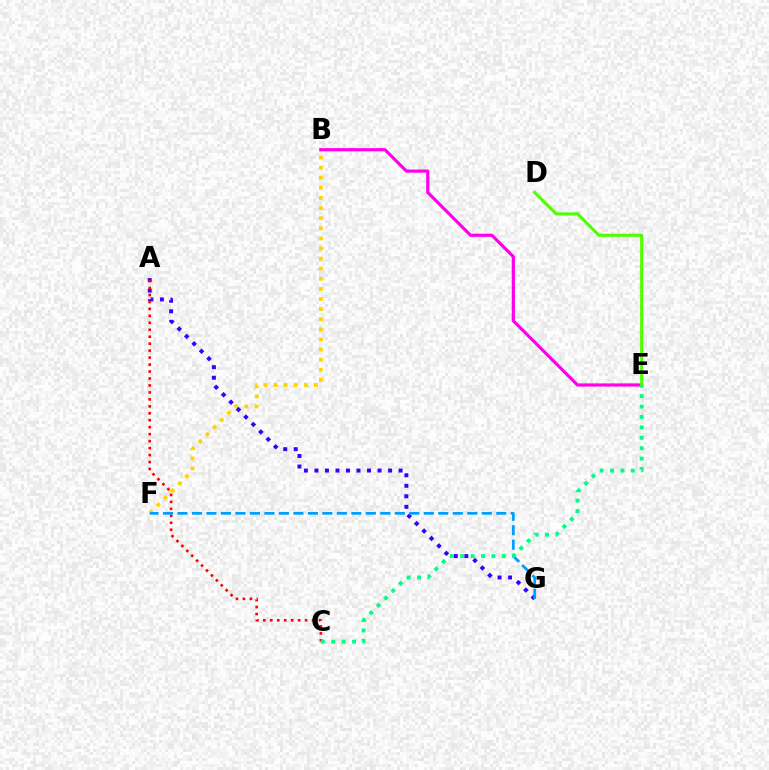{('B', 'F'): [{'color': '#ffd500', 'line_style': 'dotted', 'thickness': 2.75}], ('A', 'G'): [{'color': '#3700ff', 'line_style': 'dotted', 'thickness': 2.86}], ('B', 'E'): [{'color': '#ff00ed', 'line_style': 'solid', 'thickness': 2.29}], ('A', 'C'): [{'color': '#ff0000', 'line_style': 'dotted', 'thickness': 1.89}], ('F', 'G'): [{'color': '#009eff', 'line_style': 'dashed', 'thickness': 1.97}], ('D', 'E'): [{'color': '#4fff00', 'line_style': 'solid', 'thickness': 2.21}], ('C', 'E'): [{'color': '#00ff86', 'line_style': 'dotted', 'thickness': 2.83}]}